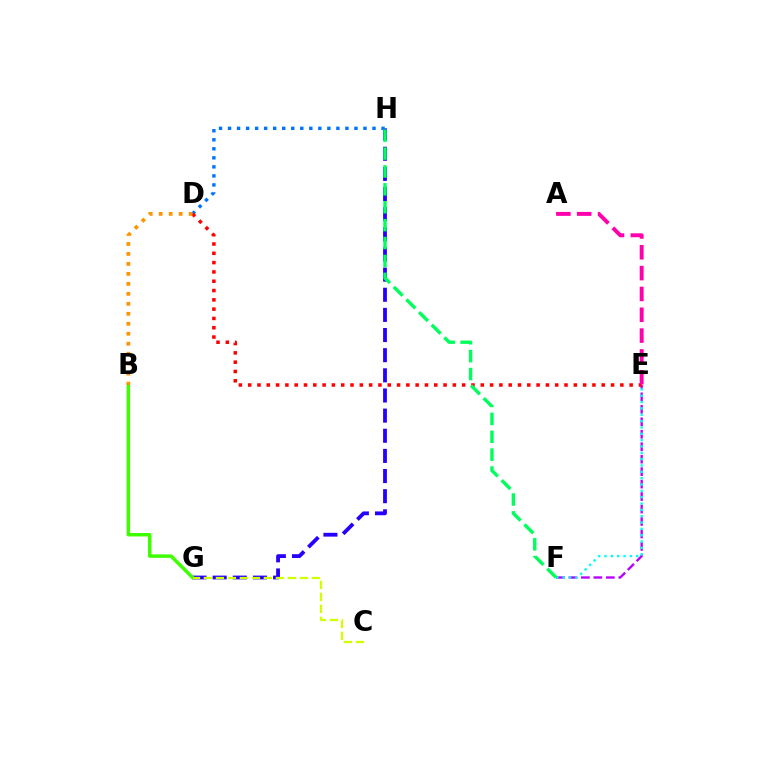{('G', 'H'): [{'color': '#2500ff', 'line_style': 'dashed', 'thickness': 2.74}], ('E', 'F'): [{'color': '#b900ff', 'line_style': 'dashed', 'thickness': 1.69}, {'color': '#00fff6', 'line_style': 'dotted', 'thickness': 1.72}], ('D', 'H'): [{'color': '#0074ff', 'line_style': 'dotted', 'thickness': 2.45}], ('B', 'G'): [{'color': '#3dff00', 'line_style': 'solid', 'thickness': 2.48}], ('C', 'G'): [{'color': '#d1ff00', 'line_style': 'dashed', 'thickness': 1.63}], ('D', 'E'): [{'color': '#ff0000', 'line_style': 'dotted', 'thickness': 2.53}], ('B', 'D'): [{'color': '#ff9400', 'line_style': 'dotted', 'thickness': 2.71}], ('A', 'E'): [{'color': '#ff00ac', 'line_style': 'dashed', 'thickness': 2.83}], ('F', 'H'): [{'color': '#00ff5c', 'line_style': 'dashed', 'thickness': 2.43}]}